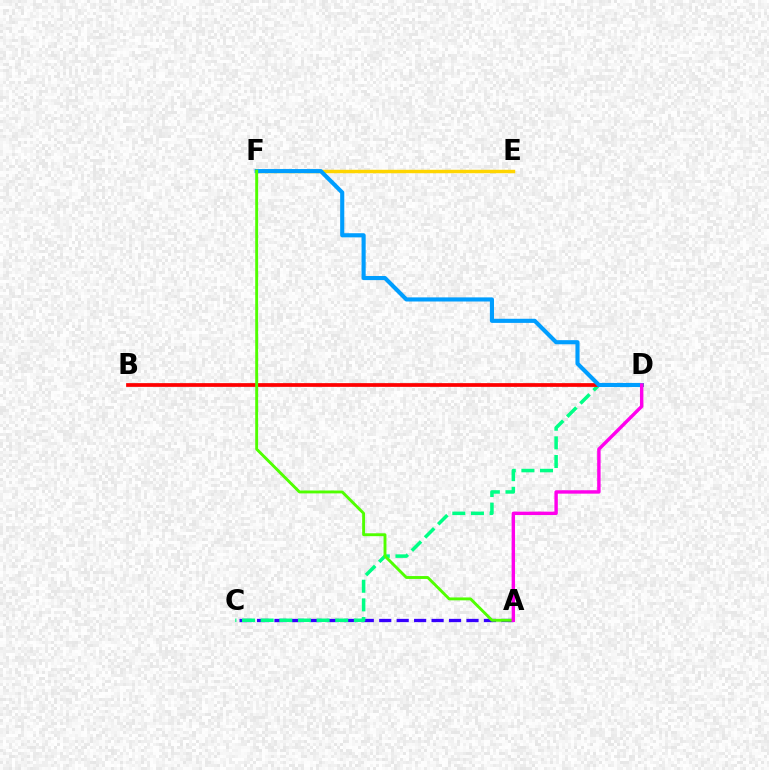{('A', 'C'): [{'color': '#3700ff', 'line_style': 'dashed', 'thickness': 2.37}], ('C', 'D'): [{'color': '#00ff86', 'line_style': 'dashed', 'thickness': 2.53}], ('B', 'D'): [{'color': '#ff0000', 'line_style': 'solid', 'thickness': 2.69}], ('E', 'F'): [{'color': '#ffd500', 'line_style': 'solid', 'thickness': 2.48}], ('D', 'F'): [{'color': '#009eff', 'line_style': 'solid', 'thickness': 2.97}], ('A', 'F'): [{'color': '#4fff00', 'line_style': 'solid', 'thickness': 2.08}], ('A', 'D'): [{'color': '#ff00ed', 'line_style': 'solid', 'thickness': 2.46}]}